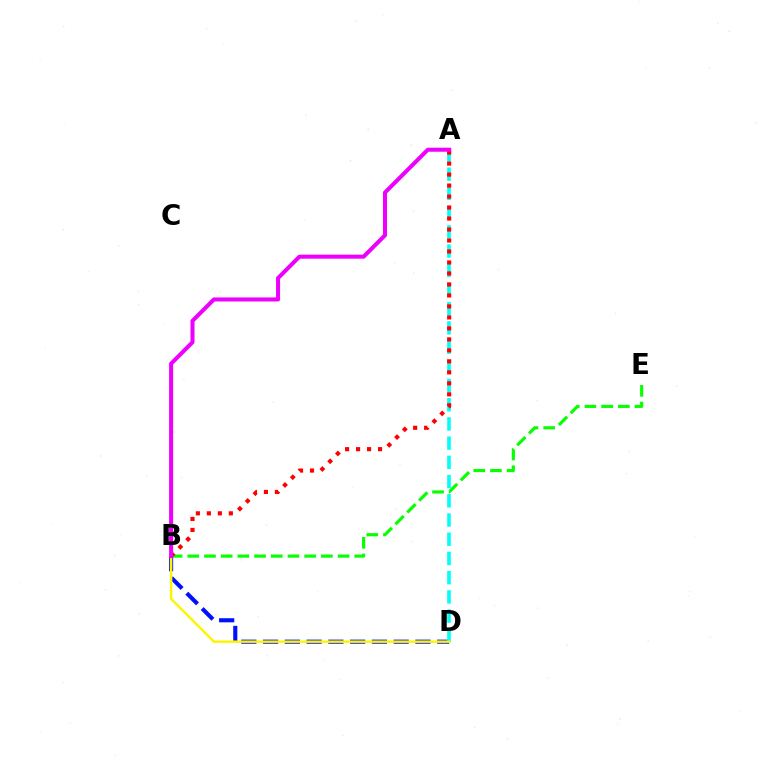{('B', 'D'): [{'color': '#0010ff', 'line_style': 'dashed', 'thickness': 2.96}, {'color': '#fcf500', 'line_style': 'solid', 'thickness': 1.76}], ('B', 'E'): [{'color': '#08ff00', 'line_style': 'dashed', 'thickness': 2.27}], ('A', 'D'): [{'color': '#00fff6', 'line_style': 'dashed', 'thickness': 2.61}], ('A', 'B'): [{'color': '#ff0000', 'line_style': 'dotted', 'thickness': 2.99}, {'color': '#ee00ff', 'line_style': 'solid', 'thickness': 2.91}]}